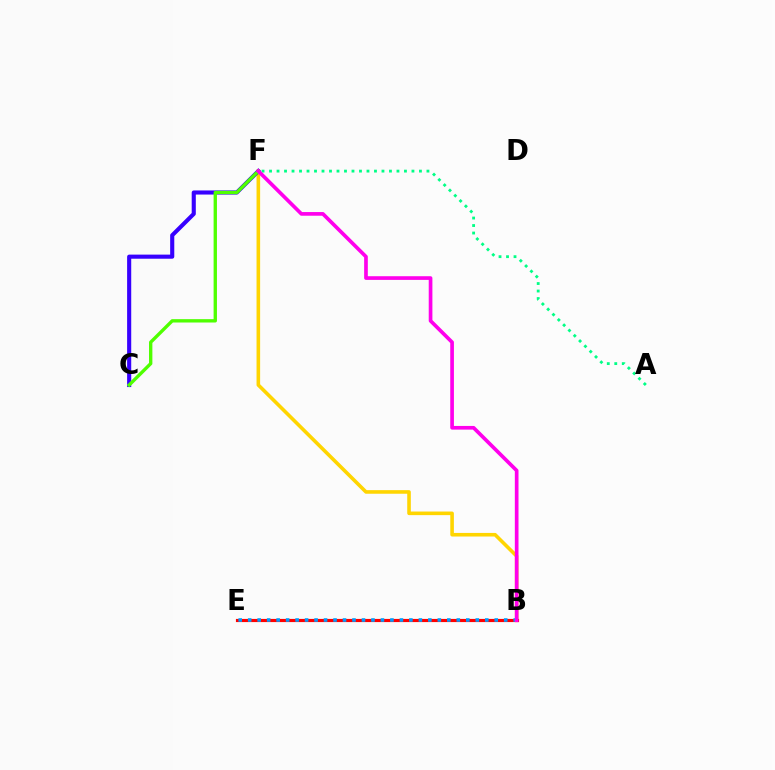{('B', 'F'): [{'color': '#ffd500', 'line_style': 'solid', 'thickness': 2.59}, {'color': '#ff00ed', 'line_style': 'solid', 'thickness': 2.65}], ('C', 'F'): [{'color': '#3700ff', 'line_style': 'solid', 'thickness': 2.96}, {'color': '#4fff00', 'line_style': 'solid', 'thickness': 2.42}], ('A', 'F'): [{'color': '#00ff86', 'line_style': 'dotted', 'thickness': 2.04}], ('B', 'E'): [{'color': '#ff0000', 'line_style': 'solid', 'thickness': 2.27}, {'color': '#009eff', 'line_style': 'dotted', 'thickness': 2.58}]}